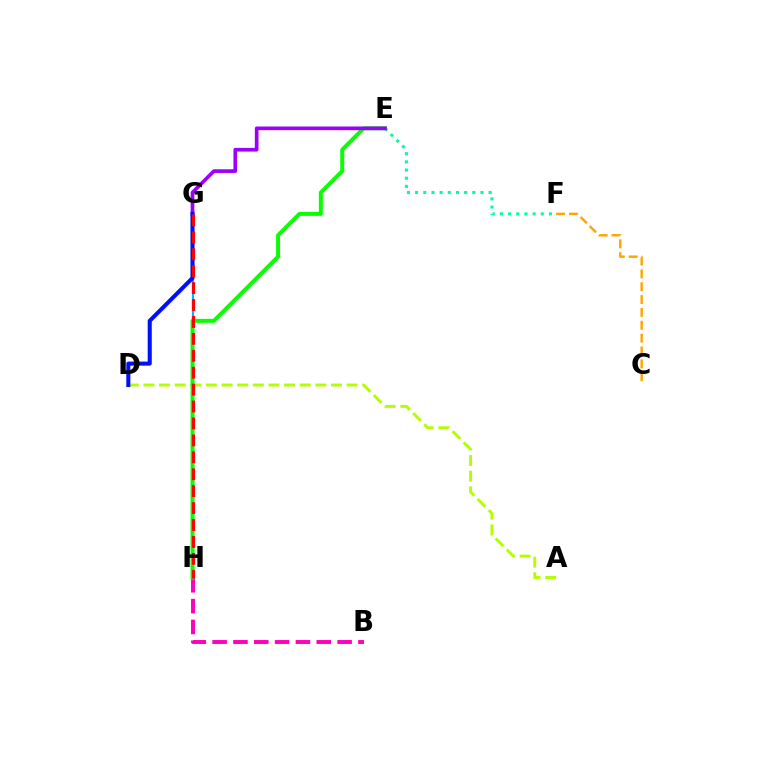{('A', 'D'): [{'color': '#b3ff00', 'line_style': 'dashed', 'thickness': 2.12}], ('B', 'H'): [{'color': '#ff00bd', 'line_style': 'dashed', 'thickness': 2.83}], ('G', 'H'): [{'color': '#00b5ff', 'line_style': 'solid', 'thickness': 1.56}, {'color': '#ff0000', 'line_style': 'dashed', 'thickness': 2.3}], ('E', 'H'): [{'color': '#08ff00', 'line_style': 'solid', 'thickness': 2.86}], ('E', 'F'): [{'color': '#00ff9d', 'line_style': 'dotted', 'thickness': 2.22}], ('C', 'F'): [{'color': '#ffa500', 'line_style': 'dashed', 'thickness': 1.75}], ('E', 'G'): [{'color': '#9b00ff', 'line_style': 'solid', 'thickness': 2.65}], ('D', 'G'): [{'color': '#0010ff', 'line_style': 'solid', 'thickness': 2.93}]}